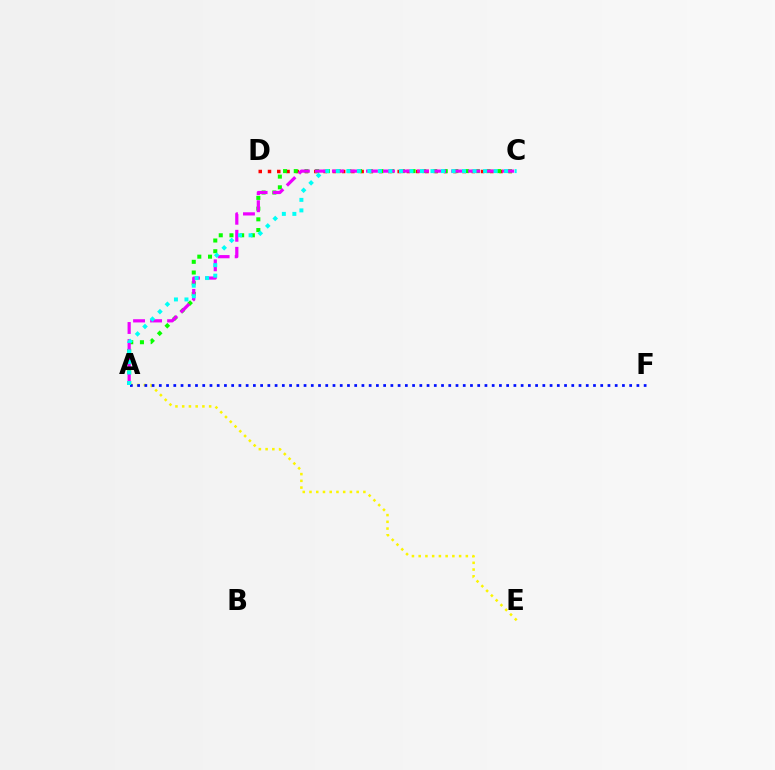{('C', 'D'): [{'color': '#ff0000', 'line_style': 'dotted', 'thickness': 2.52}], ('A', 'C'): [{'color': '#08ff00', 'line_style': 'dotted', 'thickness': 2.91}, {'color': '#ee00ff', 'line_style': 'dashed', 'thickness': 2.31}, {'color': '#00fff6', 'line_style': 'dotted', 'thickness': 2.86}], ('A', 'E'): [{'color': '#fcf500', 'line_style': 'dotted', 'thickness': 1.83}], ('A', 'F'): [{'color': '#0010ff', 'line_style': 'dotted', 'thickness': 1.97}]}